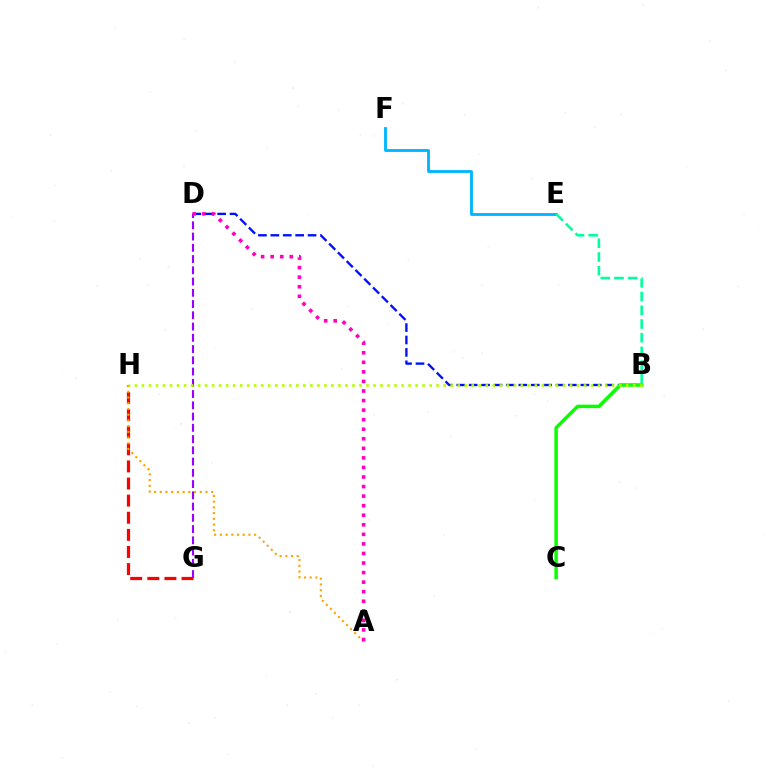{('G', 'H'): [{'color': '#ff0000', 'line_style': 'dashed', 'thickness': 2.32}], ('B', 'D'): [{'color': '#0010ff', 'line_style': 'dashed', 'thickness': 1.69}], ('E', 'F'): [{'color': '#00b5ff', 'line_style': 'solid', 'thickness': 2.04}], ('A', 'H'): [{'color': '#ffa500', 'line_style': 'dotted', 'thickness': 1.55}], ('B', 'C'): [{'color': '#08ff00', 'line_style': 'solid', 'thickness': 2.49}], ('D', 'G'): [{'color': '#9b00ff', 'line_style': 'dashed', 'thickness': 1.53}], ('A', 'D'): [{'color': '#ff00bd', 'line_style': 'dotted', 'thickness': 2.6}], ('B', 'H'): [{'color': '#b3ff00', 'line_style': 'dotted', 'thickness': 1.91}], ('B', 'E'): [{'color': '#00ff9d', 'line_style': 'dashed', 'thickness': 1.86}]}